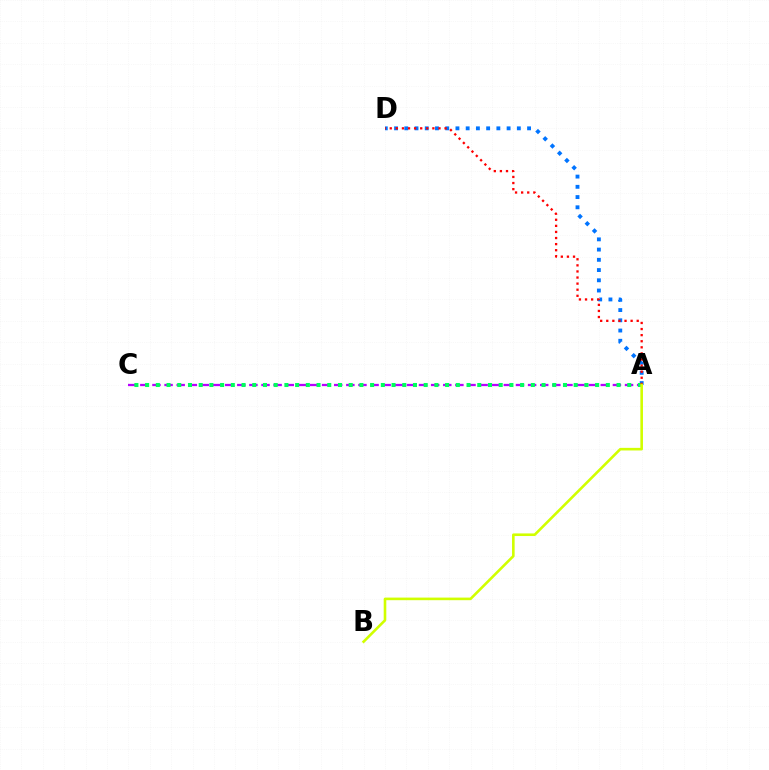{('A', 'C'): [{'color': '#b900ff', 'line_style': 'dashed', 'thickness': 1.65}, {'color': '#00ff5c', 'line_style': 'dotted', 'thickness': 2.91}], ('A', 'D'): [{'color': '#0074ff', 'line_style': 'dotted', 'thickness': 2.78}, {'color': '#ff0000', 'line_style': 'dotted', 'thickness': 1.65}], ('A', 'B'): [{'color': '#d1ff00', 'line_style': 'solid', 'thickness': 1.88}]}